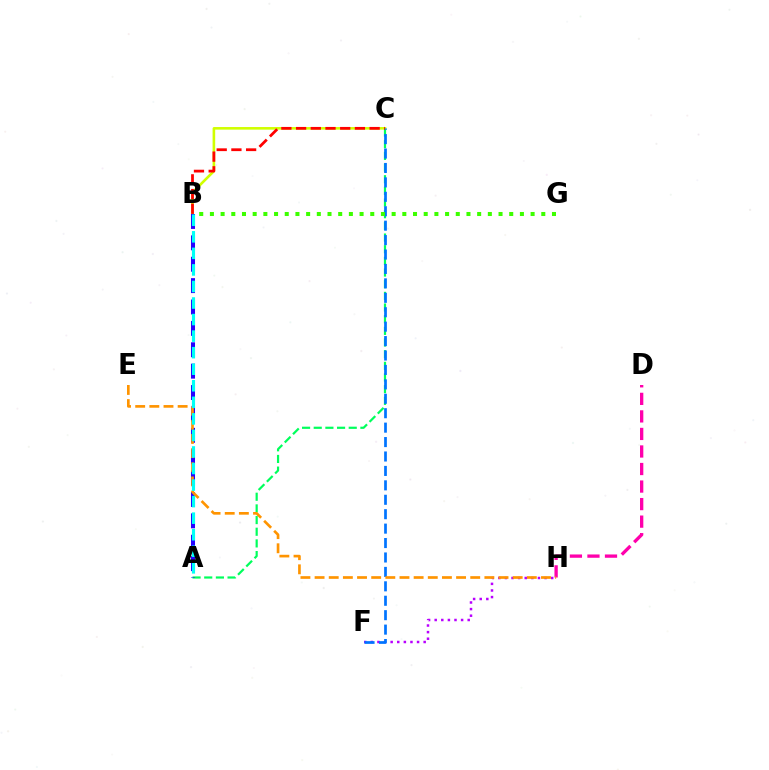{('A', 'C'): [{'color': '#00ff5c', 'line_style': 'dashed', 'thickness': 1.58}], ('F', 'H'): [{'color': '#b900ff', 'line_style': 'dotted', 'thickness': 1.79}], ('B', 'C'): [{'color': '#d1ff00', 'line_style': 'solid', 'thickness': 1.88}, {'color': '#ff0000', 'line_style': 'dashed', 'thickness': 2.0}], ('D', 'H'): [{'color': '#ff00ac', 'line_style': 'dashed', 'thickness': 2.38}], ('A', 'B'): [{'color': '#2500ff', 'line_style': 'dashed', 'thickness': 2.91}, {'color': '#00fff6', 'line_style': 'dashed', 'thickness': 2.25}], ('C', 'F'): [{'color': '#0074ff', 'line_style': 'dashed', 'thickness': 1.96}], ('B', 'G'): [{'color': '#3dff00', 'line_style': 'dotted', 'thickness': 2.9}], ('E', 'H'): [{'color': '#ff9400', 'line_style': 'dashed', 'thickness': 1.92}]}